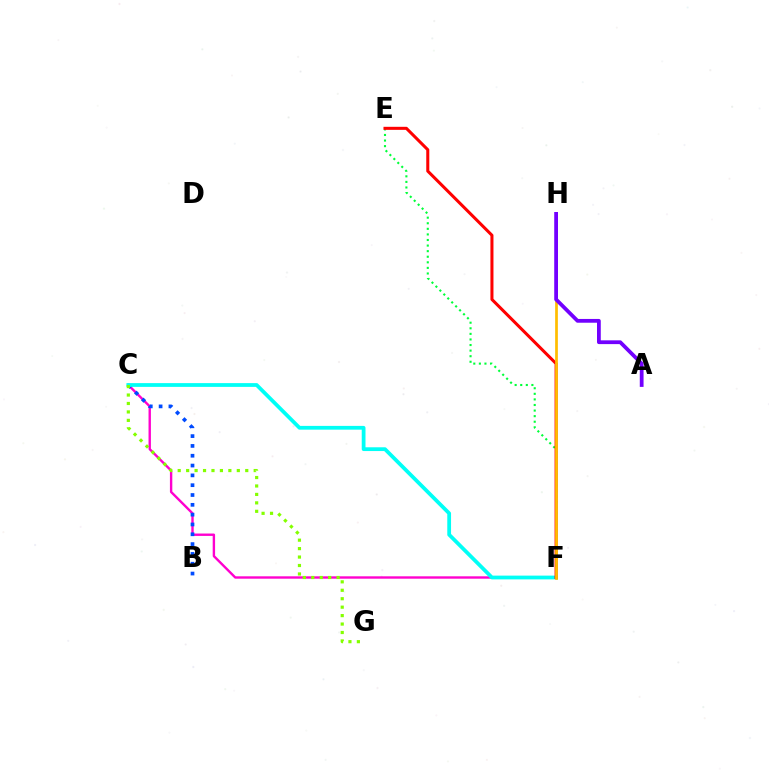{('C', 'F'): [{'color': '#ff00cf', 'line_style': 'solid', 'thickness': 1.72}, {'color': '#00fff6', 'line_style': 'solid', 'thickness': 2.71}], ('B', 'C'): [{'color': '#004bff', 'line_style': 'dotted', 'thickness': 2.67}], ('E', 'F'): [{'color': '#00ff39', 'line_style': 'dotted', 'thickness': 1.52}, {'color': '#ff0000', 'line_style': 'solid', 'thickness': 2.19}], ('F', 'H'): [{'color': '#ffbd00', 'line_style': 'solid', 'thickness': 1.96}], ('A', 'H'): [{'color': '#7200ff', 'line_style': 'solid', 'thickness': 2.72}], ('C', 'G'): [{'color': '#84ff00', 'line_style': 'dotted', 'thickness': 2.29}]}